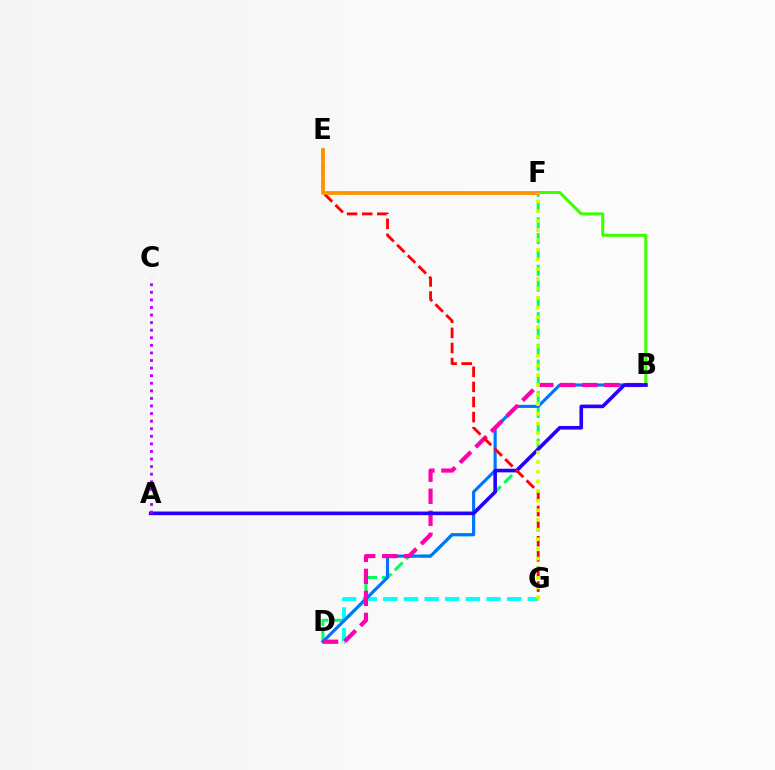{('D', 'G'): [{'color': '#00fff6', 'line_style': 'dashed', 'thickness': 2.8}], ('D', 'F'): [{'color': '#00ff5c', 'line_style': 'dashed', 'thickness': 2.15}], ('B', 'F'): [{'color': '#3dff00', 'line_style': 'solid', 'thickness': 2.17}], ('B', 'D'): [{'color': '#0074ff', 'line_style': 'solid', 'thickness': 2.25}, {'color': '#ff00ac', 'line_style': 'dashed', 'thickness': 2.99}], ('A', 'B'): [{'color': '#2500ff', 'line_style': 'solid', 'thickness': 2.6}], ('A', 'C'): [{'color': '#b900ff', 'line_style': 'dotted', 'thickness': 2.06}], ('E', 'G'): [{'color': '#ff0000', 'line_style': 'dashed', 'thickness': 2.05}], ('E', 'F'): [{'color': '#ff9400', 'line_style': 'solid', 'thickness': 2.72}], ('F', 'G'): [{'color': '#d1ff00', 'line_style': 'dotted', 'thickness': 2.62}]}